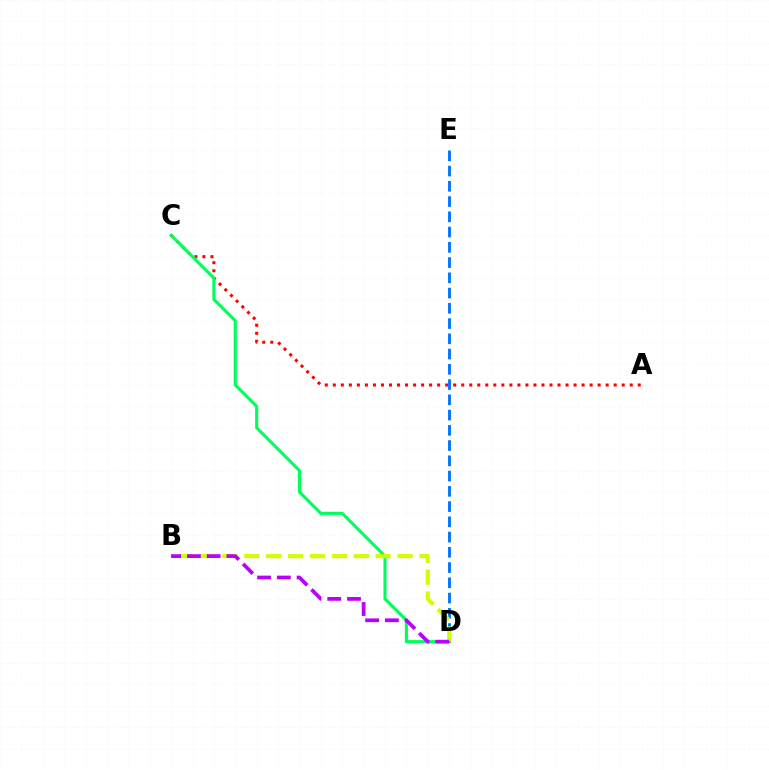{('A', 'C'): [{'color': '#ff0000', 'line_style': 'dotted', 'thickness': 2.18}], ('C', 'D'): [{'color': '#00ff5c', 'line_style': 'solid', 'thickness': 2.23}], ('D', 'E'): [{'color': '#0074ff', 'line_style': 'dashed', 'thickness': 2.07}], ('B', 'D'): [{'color': '#d1ff00', 'line_style': 'dashed', 'thickness': 2.97}, {'color': '#b900ff', 'line_style': 'dashed', 'thickness': 2.68}]}